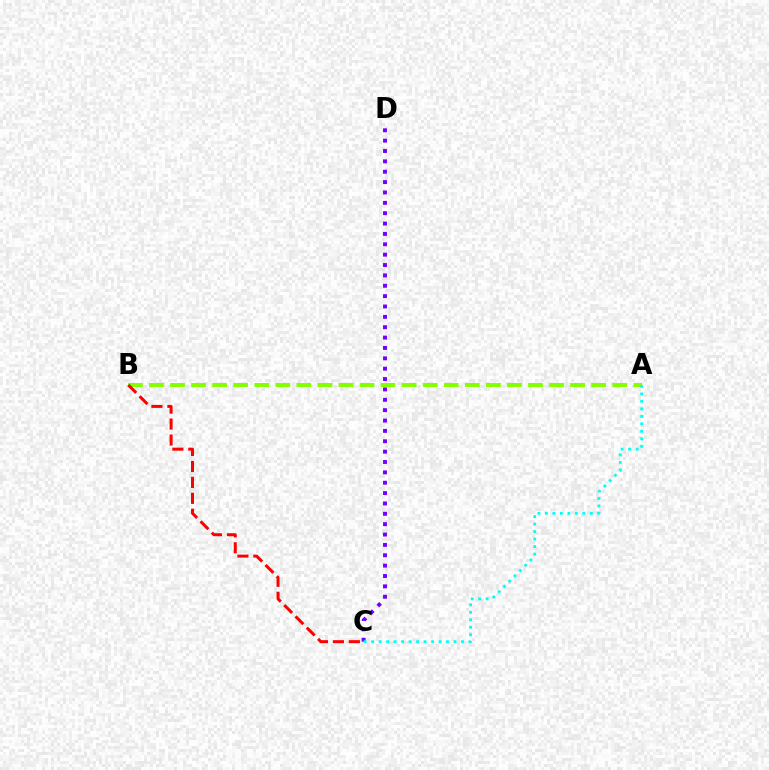{('A', 'B'): [{'color': '#84ff00', 'line_style': 'dashed', 'thickness': 2.86}], ('C', 'D'): [{'color': '#7200ff', 'line_style': 'dotted', 'thickness': 2.82}], ('B', 'C'): [{'color': '#ff0000', 'line_style': 'dashed', 'thickness': 2.17}], ('A', 'C'): [{'color': '#00fff6', 'line_style': 'dotted', 'thickness': 2.03}]}